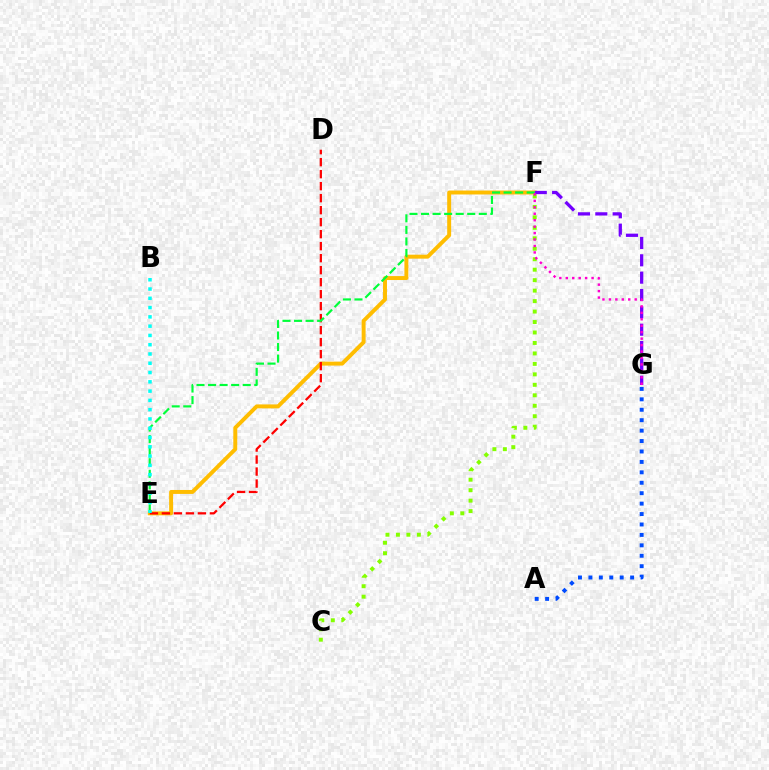{('E', 'F'): [{'color': '#ffbd00', 'line_style': 'solid', 'thickness': 2.84}, {'color': '#00ff39', 'line_style': 'dashed', 'thickness': 1.57}], ('C', 'F'): [{'color': '#84ff00', 'line_style': 'dotted', 'thickness': 2.84}], ('F', 'G'): [{'color': '#7200ff', 'line_style': 'dashed', 'thickness': 2.36}, {'color': '#ff00cf', 'line_style': 'dotted', 'thickness': 1.75}], ('D', 'E'): [{'color': '#ff0000', 'line_style': 'dashed', 'thickness': 1.63}], ('A', 'G'): [{'color': '#004bff', 'line_style': 'dotted', 'thickness': 2.83}], ('B', 'E'): [{'color': '#00fff6', 'line_style': 'dotted', 'thickness': 2.52}]}